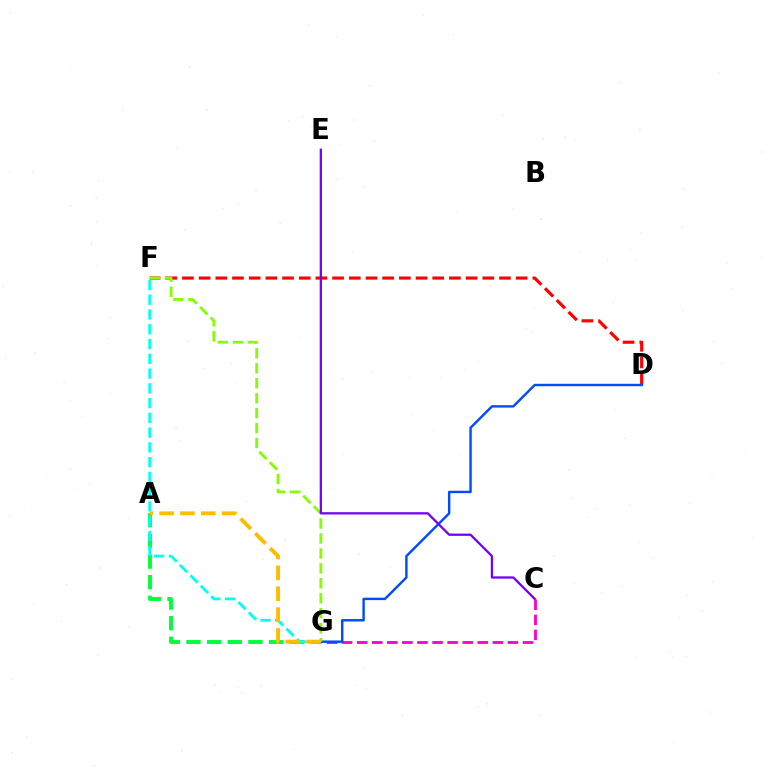{('C', 'G'): [{'color': '#ff00cf', 'line_style': 'dashed', 'thickness': 2.05}], ('D', 'F'): [{'color': '#ff0000', 'line_style': 'dashed', 'thickness': 2.27}], ('D', 'G'): [{'color': '#004bff', 'line_style': 'solid', 'thickness': 1.74}], ('A', 'G'): [{'color': '#00ff39', 'line_style': 'dashed', 'thickness': 2.81}, {'color': '#ffbd00', 'line_style': 'dashed', 'thickness': 2.83}], ('F', 'G'): [{'color': '#00fff6', 'line_style': 'dashed', 'thickness': 2.01}, {'color': '#84ff00', 'line_style': 'dashed', 'thickness': 2.03}], ('C', 'E'): [{'color': '#7200ff', 'line_style': 'solid', 'thickness': 1.64}]}